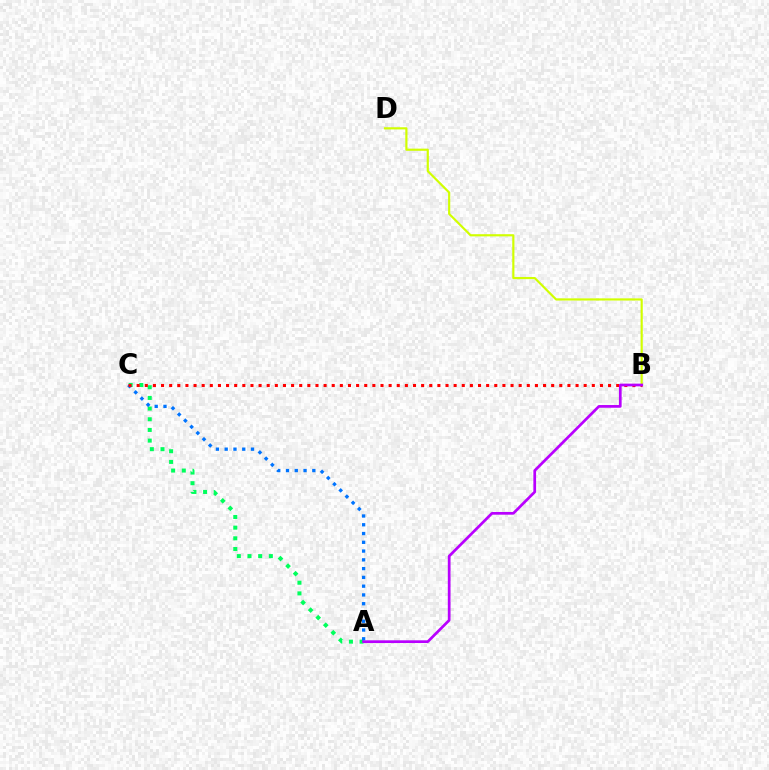{('A', 'C'): [{'color': '#00ff5c', 'line_style': 'dotted', 'thickness': 2.9}, {'color': '#0074ff', 'line_style': 'dotted', 'thickness': 2.38}], ('B', 'C'): [{'color': '#ff0000', 'line_style': 'dotted', 'thickness': 2.21}], ('B', 'D'): [{'color': '#d1ff00', 'line_style': 'solid', 'thickness': 1.56}], ('A', 'B'): [{'color': '#b900ff', 'line_style': 'solid', 'thickness': 1.96}]}